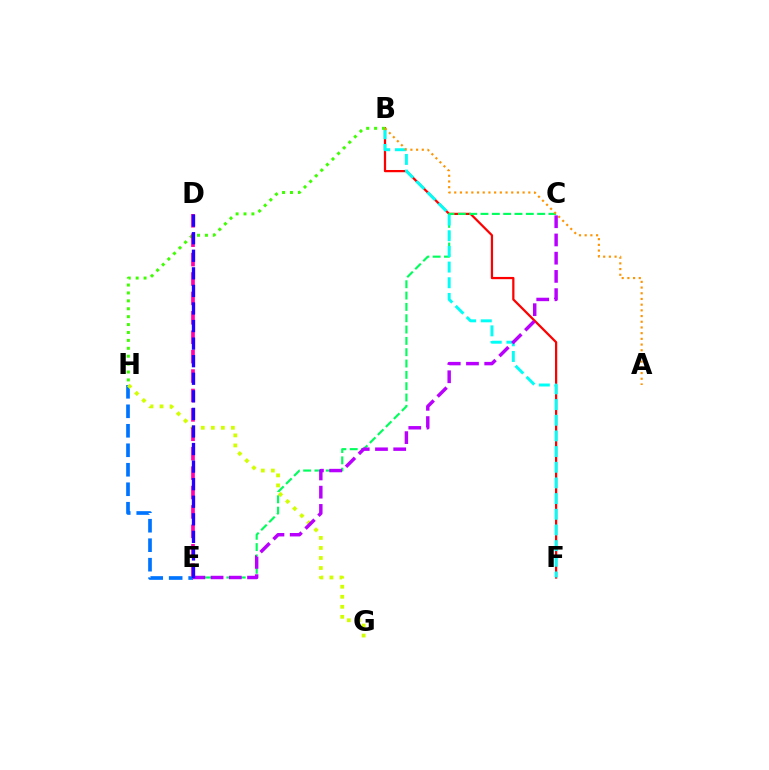{('E', 'H'): [{'color': '#0074ff', 'line_style': 'dashed', 'thickness': 2.65}], ('G', 'H'): [{'color': '#d1ff00', 'line_style': 'dotted', 'thickness': 2.73}], ('B', 'F'): [{'color': '#ff0000', 'line_style': 'solid', 'thickness': 1.61}, {'color': '#00fff6', 'line_style': 'dashed', 'thickness': 2.13}], ('C', 'E'): [{'color': '#00ff5c', 'line_style': 'dashed', 'thickness': 1.54}, {'color': '#b900ff', 'line_style': 'dashed', 'thickness': 2.48}], ('B', 'H'): [{'color': '#3dff00', 'line_style': 'dotted', 'thickness': 2.15}], ('A', 'B'): [{'color': '#ff9400', 'line_style': 'dotted', 'thickness': 1.55}], ('D', 'E'): [{'color': '#ff00ac', 'line_style': 'dashed', 'thickness': 2.64}, {'color': '#2500ff', 'line_style': 'dashed', 'thickness': 2.39}]}